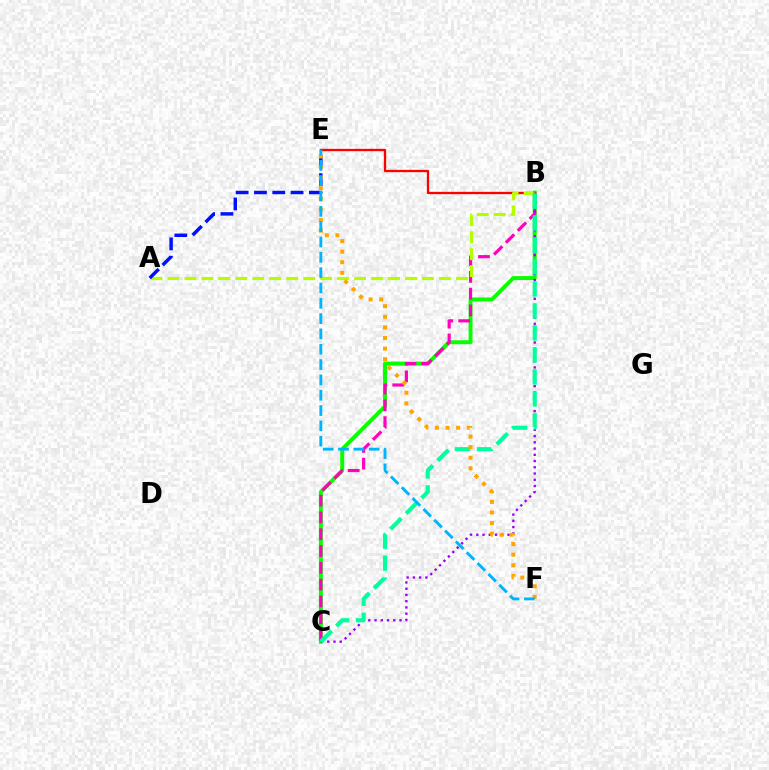{('B', 'C'): [{'color': '#08ff00', 'line_style': 'solid', 'thickness': 2.83}, {'color': '#ff00bd', 'line_style': 'dashed', 'thickness': 2.28}, {'color': '#9b00ff', 'line_style': 'dotted', 'thickness': 1.7}, {'color': '#00ff9d', 'line_style': 'dashed', 'thickness': 2.99}], ('B', 'E'): [{'color': '#ff0000', 'line_style': 'solid', 'thickness': 1.67}], ('A', 'B'): [{'color': '#b3ff00', 'line_style': 'dashed', 'thickness': 2.3}], ('A', 'E'): [{'color': '#0010ff', 'line_style': 'dashed', 'thickness': 2.49}], ('E', 'F'): [{'color': '#ffa500', 'line_style': 'dotted', 'thickness': 2.88}, {'color': '#00b5ff', 'line_style': 'dashed', 'thickness': 2.08}]}